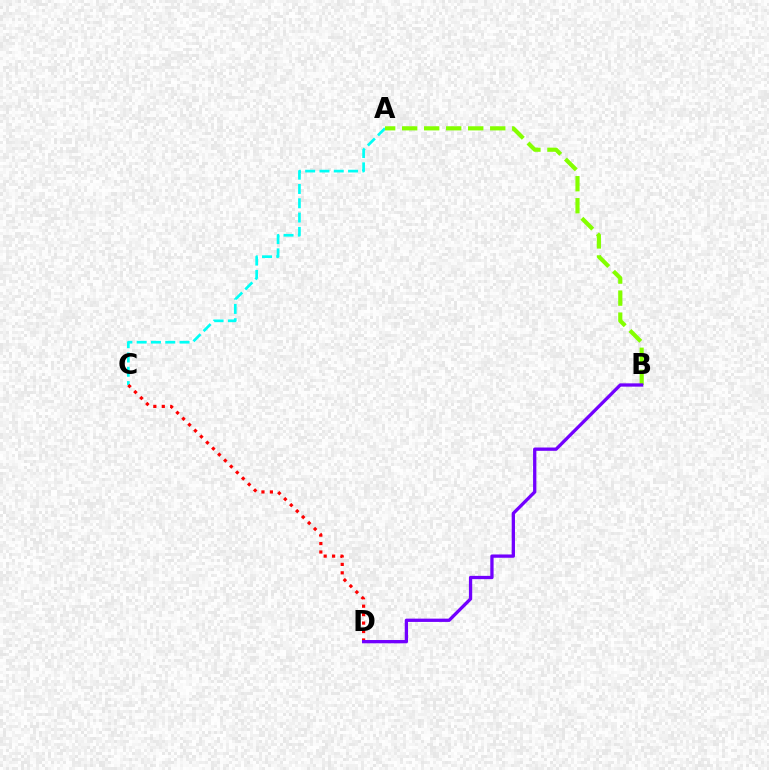{('A', 'C'): [{'color': '#00fff6', 'line_style': 'dashed', 'thickness': 1.94}], ('C', 'D'): [{'color': '#ff0000', 'line_style': 'dotted', 'thickness': 2.29}], ('A', 'B'): [{'color': '#84ff00', 'line_style': 'dashed', 'thickness': 2.99}], ('B', 'D'): [{'color': '#7200ff', 'line_style': 'solid', 'thickness': 2.37}]}